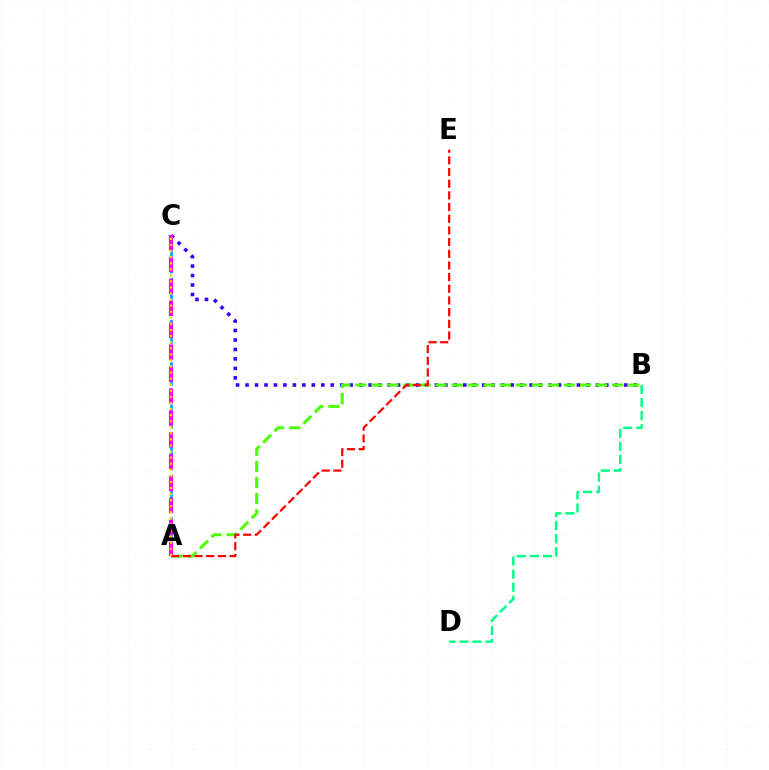{('B', 'C'): [{'color': '#3700ff', 'line_style': 'dotted', 'thickness': 2.57}], ('A', 'B'): [{'color': '#4fff00', 'line_style': 'dashed', 'thickness': 2.18}], ('A', 'C'): [{'color': '#009eff', 'line_style': 'dashed', 'thickness': 1.91}, {'color': '#ff00ed', 'line_style': 'dashed', 'thickness': 2.98}, {'color': '#ffd500', 'line_style': 'dotted', 'thickness': 1.65}], ('A', 'E'): [{'color': '#ff0000', 'line_style': 'dashed', 'thickness': 1.59}], ('B', 'D'): [{'color': '#00ff86', 'line_style': 'dashed', 'thickness': 1.77}]}